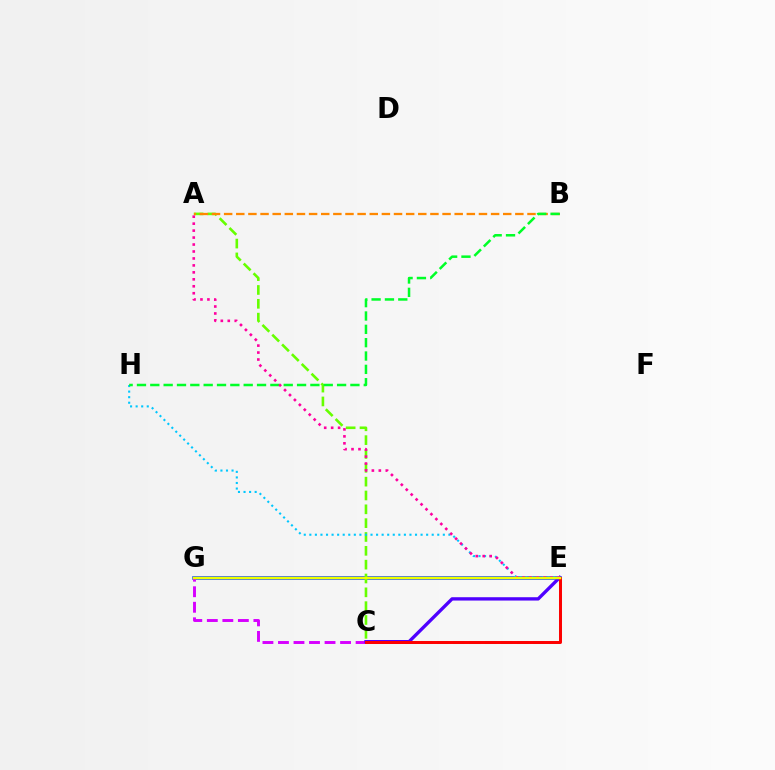{('C', 'E'): [{'color': '#00ffaf', 'line_style': 'dashed', 'thickness': 2.18}, {'color': '#4f00ff', 'line_style': 'solid', 'thickness': 2.4}, {'color': '#ff0000', 'line_style': 'solid', 'thickness': 2.14}], ('E', 'G'): [{'color': '#003fff', 'line_style': 'solid', 'thickness': 2.54}, {'color': '#eeff00', 'line_style': 'solid', 'thickness': 1.77}], ('A', 'C'): [{'color': '#66ff00', 'line_style': 'dashed', 'thickness': 1.88}], ('E', 'H'): [{'color': '#00c7ff', 'line_style': 'dotted', 'thickness': 1.51}], ('C', 'G'): [{'color': '#d600ff', 'line_style': 'dashed', 'thickness': 2.11}], ('A', 'B'): [{'color': '#ff8800', 'line_style': 'dashed', 'thickness': 1.65}], ('B', 'H'): [{'color': '#00ff27', 'line_style': 'dashed', 'thickness': 1.81}], ('A', 'E'): [{'color': '#ff00a0', 'line_style': 'dotted', 'thickness': 1.89}]}